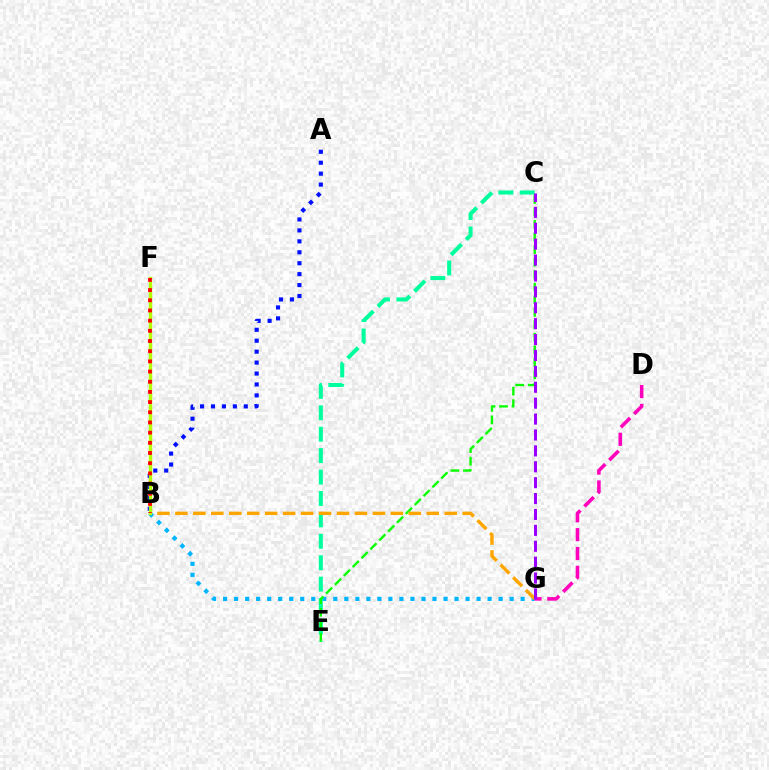{('B', 'G'): [{'color': '#00b5ff', 'line_style': 'dotted', 'thickness': 2.99}, {'color': '#ffa500', 'line_style': 'dashed', 'thickness': 2.44}], ('C', 'E'): [{'color': '#00ff9d', 'line_style': 'dashed', 'thickness': 2.91}, {'color': '#08ff00', 'line_style': 'dashed', 'thickness': 1.7}], ('A', 'B'): [{'color': '#0010ff', 'line_style': 'dotted', 'thickness': 2.97}], ('D', 'G'): [{'color': '#ff00bd', 'line_style': 'dashed', 'thickness': 2.56}], ('B', 'F'): [{'color': '#b3ff00', 'line_style': 'solid', 'thickness': 2.45}, {'color': '#ff0000', 'line_style': 'dotted', 'thickness': 2.77}], ('C', 'G'): [{'color': '#9b00ff', 'line_style': 'dashed', 'thickness': 2.16}]}